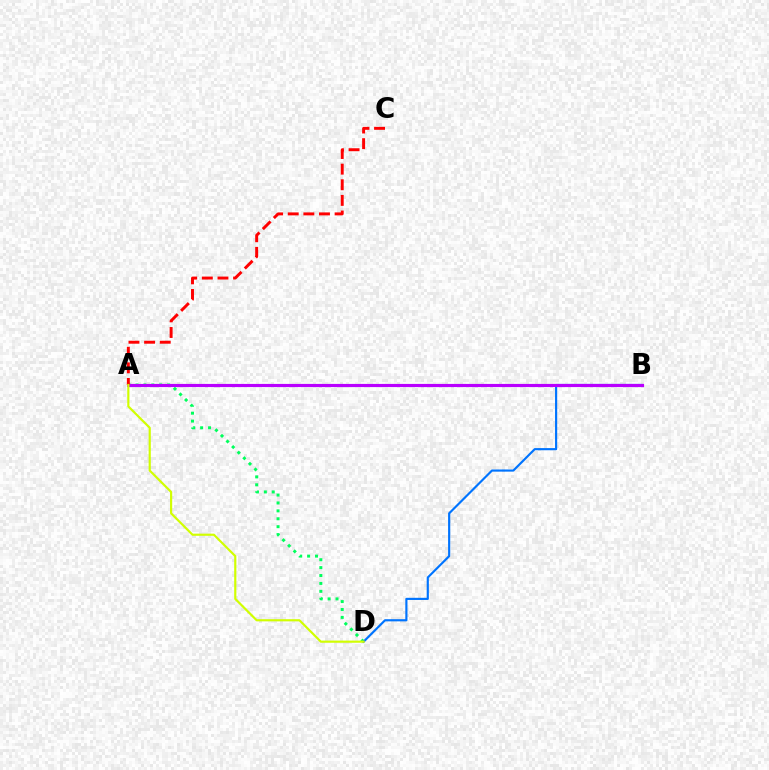{('A', 'D'): [{'color': '#00ff5c', 'line_style': 'dotted', 'thickness': 2.15}, {'color': '#d1ff00', 'line_style': 'solid', 'thickness': 1.56}], ('B', 'D'): [{'color': '#0074ff', 'line_style': 'solid', 'thickness': 1.56}], ('A', 'B'): [{'color': '#b900ff', 'line_style': 'solid', 'thickness': 2.28}], ('A', 'C'): [{'color': '#ff0000', 'line_style': 'dashed', 'thickness': 2.12}]}